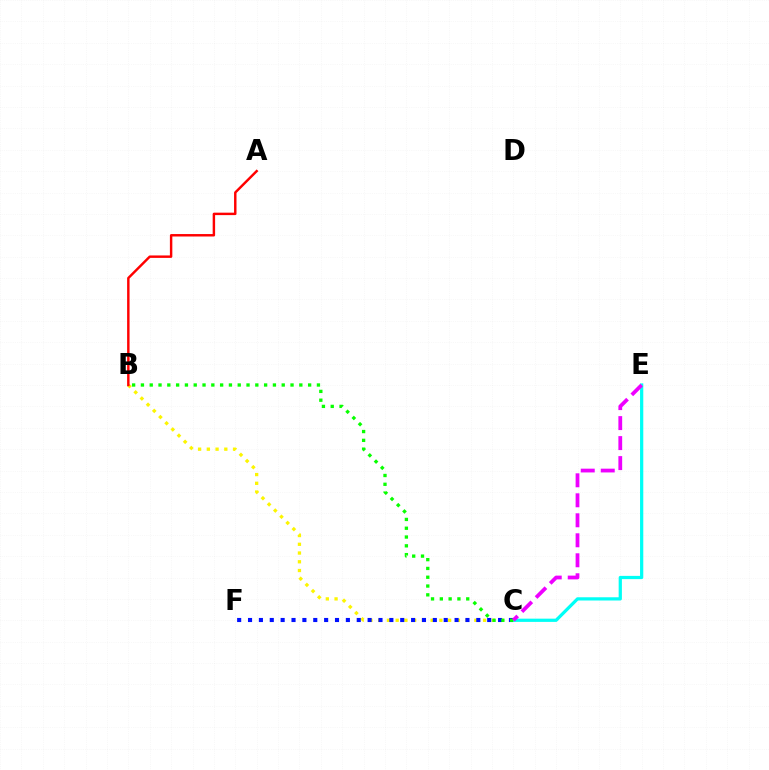{('B', 'C'): [{'color': '#fcf500', 'line_style': 'dotted', 'thickness': 2.38}, {'color': '#08ff00', 'line_style': 'dotted', 'thickness': 2.39}], ('C', 'E'): [{'color': '#00fff6', 'line_style': 'solid', 'thickness': 2.33}, {'color': '#ee00ff', 'line_style': 'dashed', 'thickness': 2.72}], ('A', 'B'): [{'color': '#ff0000', 'line_style': 'solid', 'thickness': 1.76}], ('C', 'F'): [{'color': '#0010ff', 'line_style': 'dotted', 'thickness': 2.95}]}